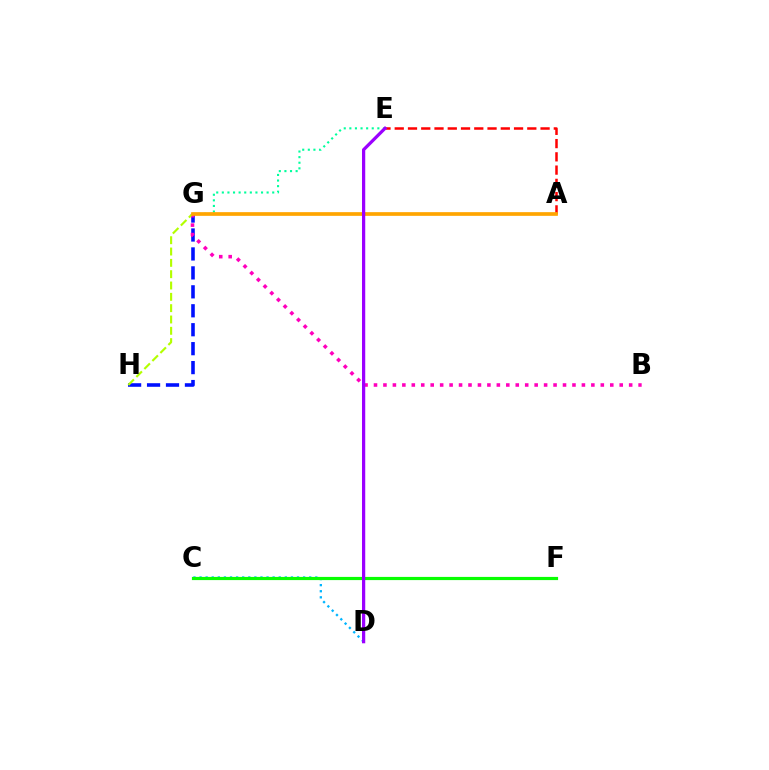{('G', 'H'): [{'color': '#0010ff', 'line_style': 'dashed', 'thickness': 2.57}, {'color': '#b3ff00', 'line_style': 'dashed', 'thickness': 1.54}], ('C', 'D'): [{'color': '#00b5ff', 'line_style': 'dotted', 'thickness': 1.65}], ('A', 'E'): [{'color': '#ff0000', 'line_style': 'dashed', 'thickness': 1.8}], ('B', 'G'): [{'color': '#ff00bd', 'line_style': 'dotted', 'thickness': 2.57}], ('E', 'G'): [{'color': '#00ff9d', 'line_style': 'dotted', 'thickness': 1.52}], ('A', 'G'): [{'color': '#ffa500', 'line_style': 'solid', 'thickness': 2.66}], ('C', 'F'): [{'color': '#08ff00', 'line_style': 'solid', 'thickness': 2.29}], ('D', 'E'): [{'color': '#9b00ff', 'line_style': 'solid', 'thickness': 2.33}]}